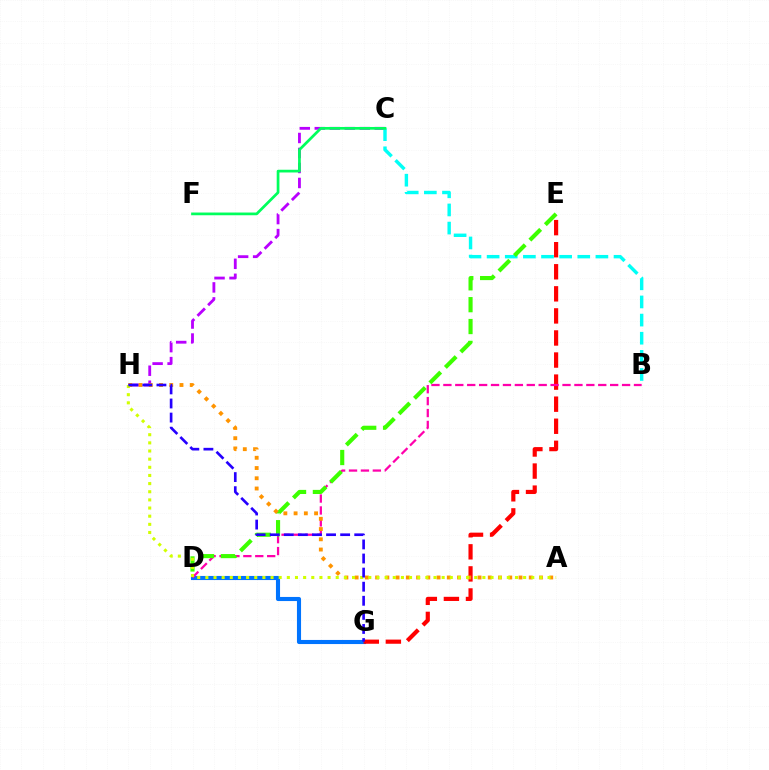{('C', 'H'): [{'color': '#b900ff', 'line_style': 'dashed', 'thickness': 2.04}], ('D', 'G'): [{'color': '#0074ff', 'line_style': 'solid', 'thickness': 2.95}], ('E', 'G'): [{'color': '#ff0000', 'line_style': 'dashed', 'thickness': 3.0}], ('B', 'D'): [{'color': '#ff00ac', 'line_style': 'dashed', 'thickness': 1.62}], ('B', 'C'): [{'color': '#00fff6', 'line_style': 'dashed', 'thickness': 2.46}], ('D', 'E'): [{'color': '#3dff00', 'line_style': 'dashed', 'thickness': 2.97}], ('C', 'F'): [{'color': '#00ff5c', 'line_style': 'solid', 'thickness': 1.96}], ('A', 'H'): [{'color': '#ff9400', 'line_style': 'dotted', 'thickness': 2.78}, {'color': '#d1ff00', 'line_style': 'dotted', 'thickness': 2.21}], ('G', 'H'): [{'color': '#2500ff', 'line_style': 'dashed', 'thickness': 1.91}]}